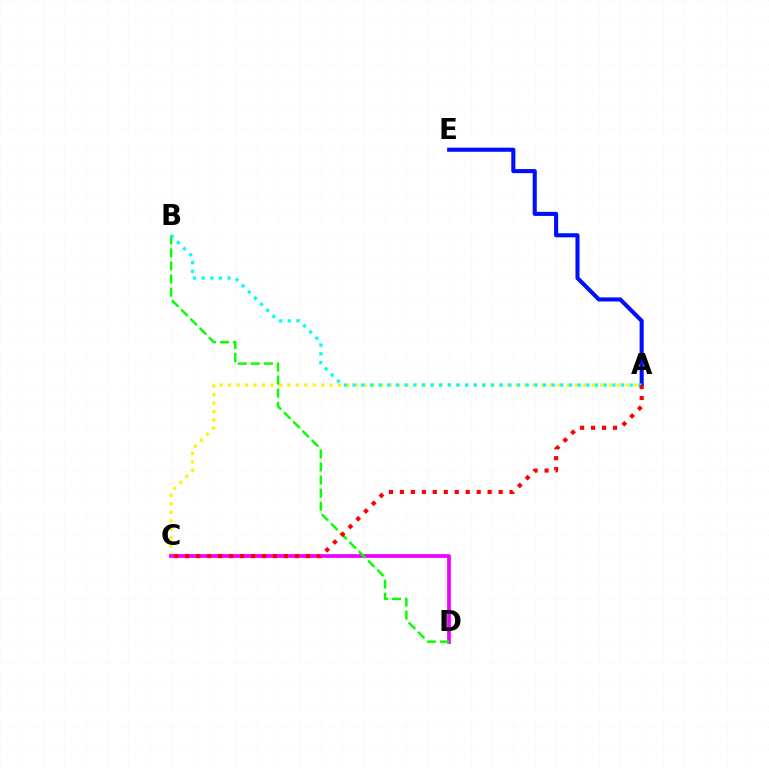{('A', 'E'): [{'color': '#0010ff', 'line_style': 'solid', 'thickness': 2.95}], ('A', 'C'): [{'color': '#fcf500', 'line_style': 'dotted', 'thickness': 2.3}, {'color': '#ff0000', 'line_style': 'dotted', 'thickness': 2.98}], ('C', 'D'): [{'color': '#ee00ff', 'line_style': 'solid', 'thickness': 2.68}], ('B', 'D'): [{'color': '#08ff00', 'line_style': 'dashed', 'thickness': 1.78}], ('A', 'B'): [{'color': '#00fff6', 'line_style': 'dotted', 'thickness': 2.35}]}